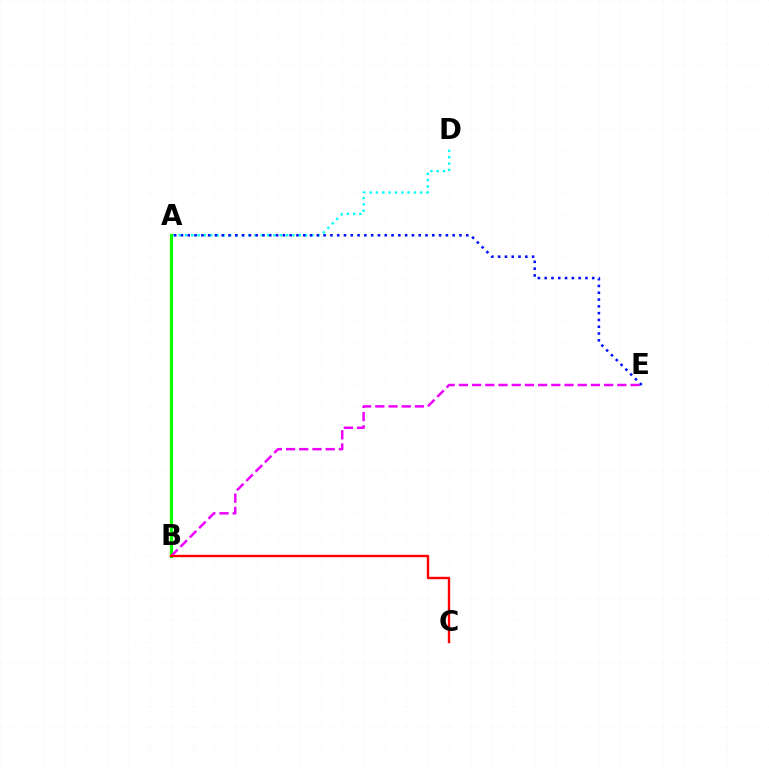{('A', 'B'): [{'color': '#fcf500', 'line_style': 'solid', 'thickness': 1.63}, {'color': '#08ff00', 'line_style': 'solid', 'thickness': 2.26}], ('A', 'D'): [{'color': '#00fff6', 'line_style': 'dotted', 'thickness': 1.72}], ('B', 'E'): [{'color': '#ee00ff', 'line_style': 'dashed', 'thickness': 1.79}], ('A', 'E'): [{'color': '#0010ff', 'line_style': 'dotted', 'thickness': 1.85}], ('B', 'C'): [{'color': '#ff0000', 'line_style': 'solid', 'thickness': 1.71}]}